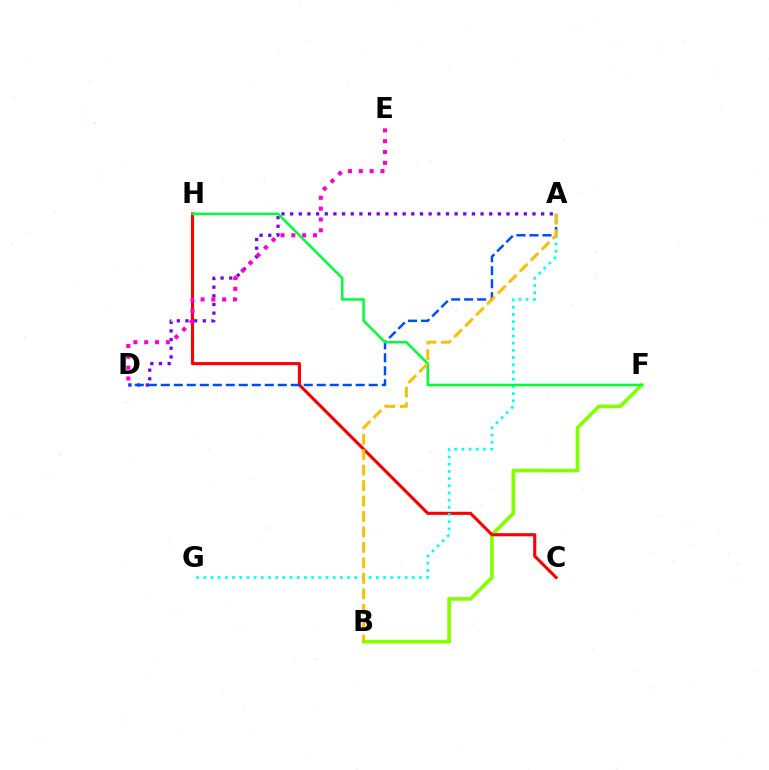{('B', 'F'): [{'color': '#84ff00', 'line_style': 'solid', 'thickness': 2.63}], ('C', 'H'): [{'color': '#ff0000', 'line_style': 'solid', 'thickness': 2.23}], ('A', 'G'): [{'color': '#00fff6', 'line_style': 'dotted', 'thickness': 1.95}], ('A', 'D'): [{'color': '#7200ff', 'line_style': 'dotted', 'thickness': 2.35}, {'color': '#004bff', 'line_style': 'dashed', 'thickness': 1.77}], ('D', 'E'): [{'color': '#ff00cf', 'line_style': 'dotted', 'thickness': 2.94}], ('F', 'H'): [{'color': '#00ff39', 'line_style': 'solid', 'thickness': 1.83}], ('A', 'B'): [{'color': '#ffbd00', 'line_style': 'dashed', 'thickness': 2.1}]}